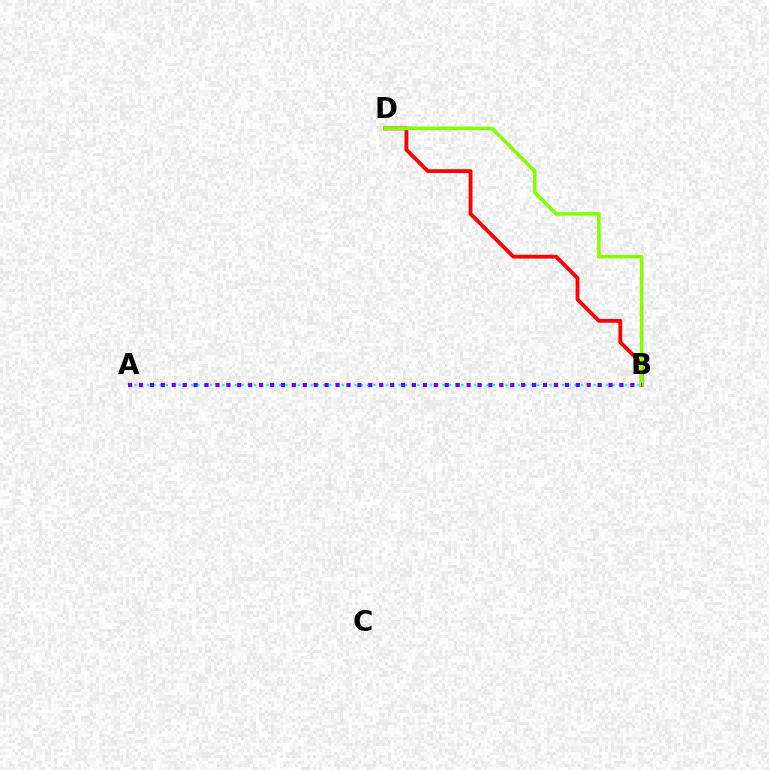{('B', 'D'): [{'color': '#ff0000', 'line_style': 'solid', 'thickness': 2.75}, {'color': '#84ff00', 'line_style': 'solid', 'thickness': 2.6}], ('A', 'B'): [{'color': '#00fff6', 'line_style': 'dotted', 'thickness': 1.71}, {'color': '#7200ff', 'line_style': 'dotted', 'thickness': 2.97}]}